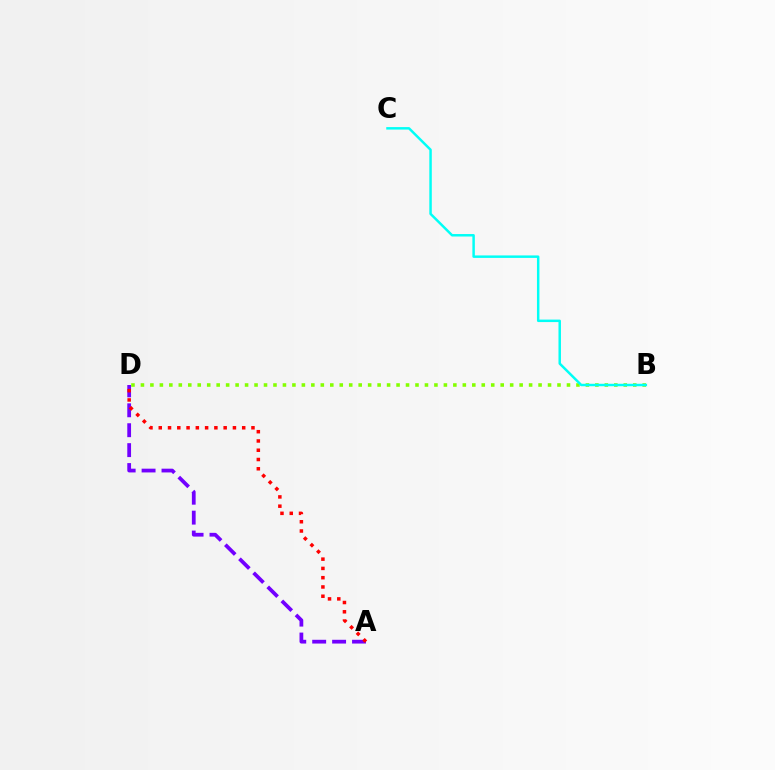{('A', 'D'): [{'color': '#7200ff', 'line_style': 'dashed', 'thickness': 2.71}, {'color': '#ff0000', 'line_style': 'dotted', 'thickness': 2.52}], ('B', 'D'): [{'color': '#84ff00', 'line_style': 'dotted', 'thickness': 2.57}], ('B', 'C'): [{'color': '#00fff6', 'line_style': 'solid', 'thickness': 1.78}]}